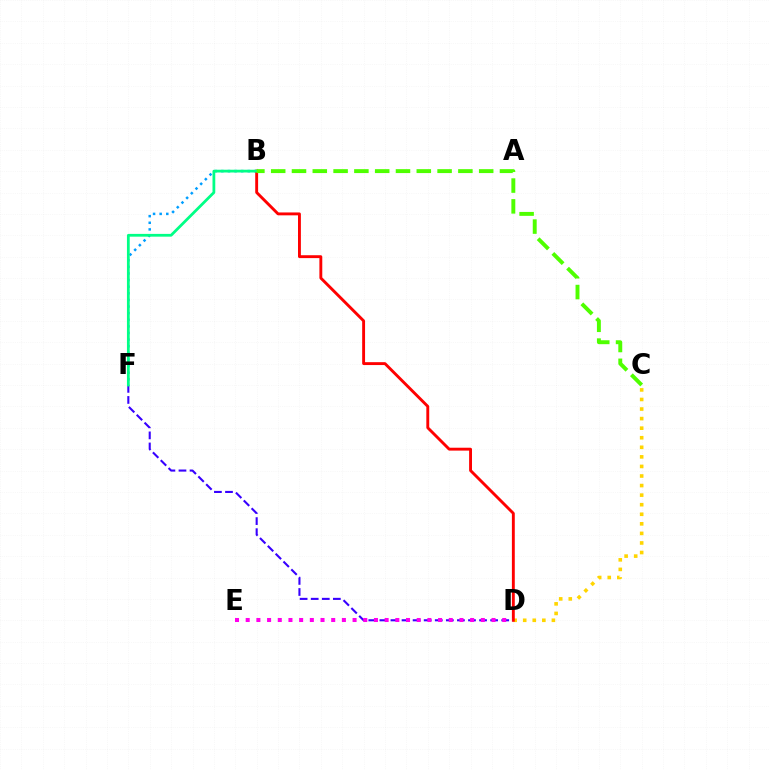{('D', 'F'): [{'color': '#3700ff', 'line_style': 'dashed', 'thickness': 1.5}], ('B', 'F'): [{'color': '#009eff', 'line_style': 'dotted', 'thickness': 1.8}, {'color': '#00ff86', 'line_style': 'solid', 'thickness': 2.0}], ('C', 'D'): [{'color': '#ffd500', 'line_style': 'dotted', 'thickness': 2.6}], ('B', 'D'): [{'color': '#ff0000', 'line_style': 'solid', 'thickness': 2.08}], ('B', 'C'): [{'color': '#4fff00', 'line_style': 'dashed', 'thickness': 2.83}], ('D', 'E'): [{'color': '#ff00ed', 'line_style': 'dotted', 'thickness': 2.9}]}